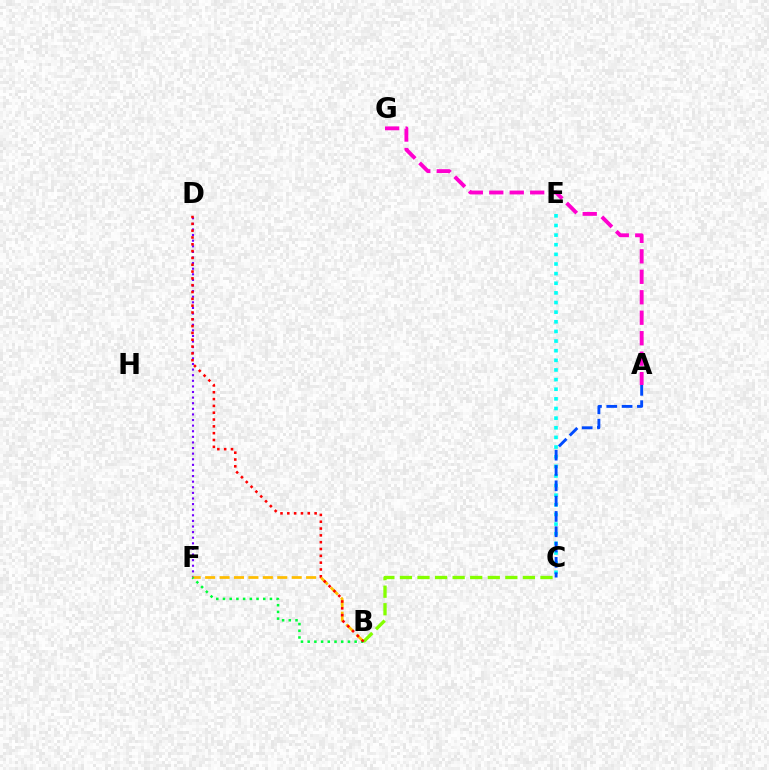{('D', 'F'): [{'color': '#7200ff', 'line_style': 'dotted', 'thickness': 1.52}], ('B', 'F'): [{'color': '#ffbd00', 'line_style': 'dashed', 'thickness': 1.96}, {'color': '#00ff39', 'line_style': 'dotted', 'thickness': 1.82}], ('C', 'E'): [{'color': '#00fff6', 'line_style': 'dotted', 'thickness': 2.62}], ('B', 'C'): [{'color': '#84ff00', 'line_style': 'dashed', 'thickness': 2.39}], ('B', 'D'): [{'color': '#ff0000', 'line_style': 'dotted', 'thickness': 1.85}], ('A', 'C'): [{'color': '#004bff', 'line_style': 'dashed', 'thickness': 2.08}], ('A', 'G'): [{'color': '#ff00cf', 'line_style': 'dashed', 'thickness': 2.78}]}